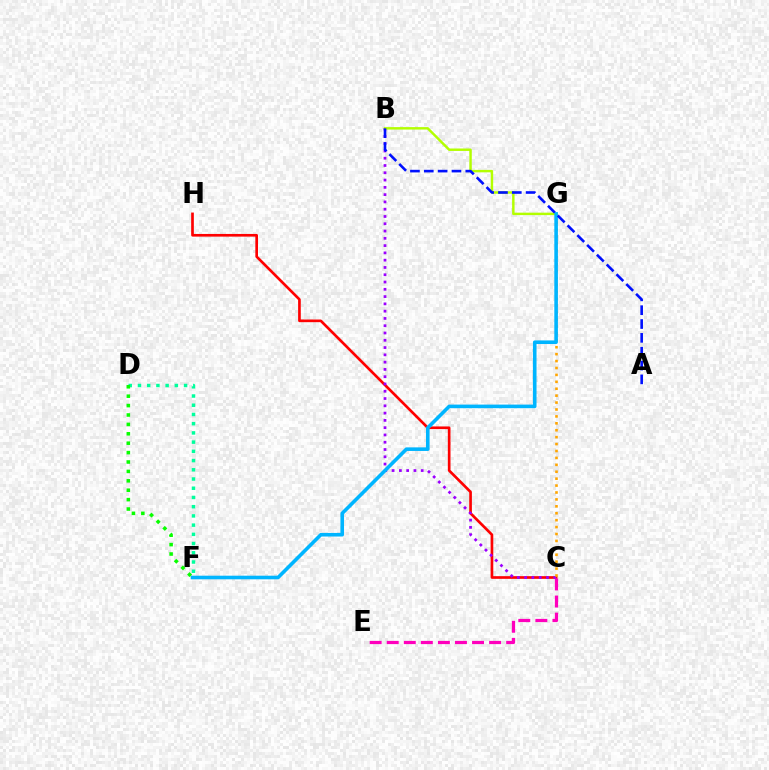{('C', 'H'): [{'color': '#ff0000', 'line_style': 'solid', 'thickness': 1.92}], ('B', 'C'): [{'color': '#9b00ff', 'line_style': 'dotted', 'thickness': 1.98}], ('C', 'G'): [{'color': '#ffa500', 'line_style': 'dotted', 'thickness': 1.88}], ('C', 'E'): [{'color': '#ff00bd', 'line_style': 'dashed', 'thickness': 2.32}], ('B', 'G'): [{'color': '#b3ff00', 'line_style': 'solid', 'thickness': 1.76}], ('F', 'G'): [{'color': '#00b5ff', 'line_style': 'solid', 'thickness': 2.59}], ('D', 'F'): [{'color': '#00ff9d', 'line_style': 'dotted', 'thickness': 2.51}, {'color': '#08ff00', 'line_style': 'dotted', 'thickness': 2.56}], ('A', 'B'): [{'color': '#0010ff', 'line_style': 'dashed', 'thickness': 1.88}]}